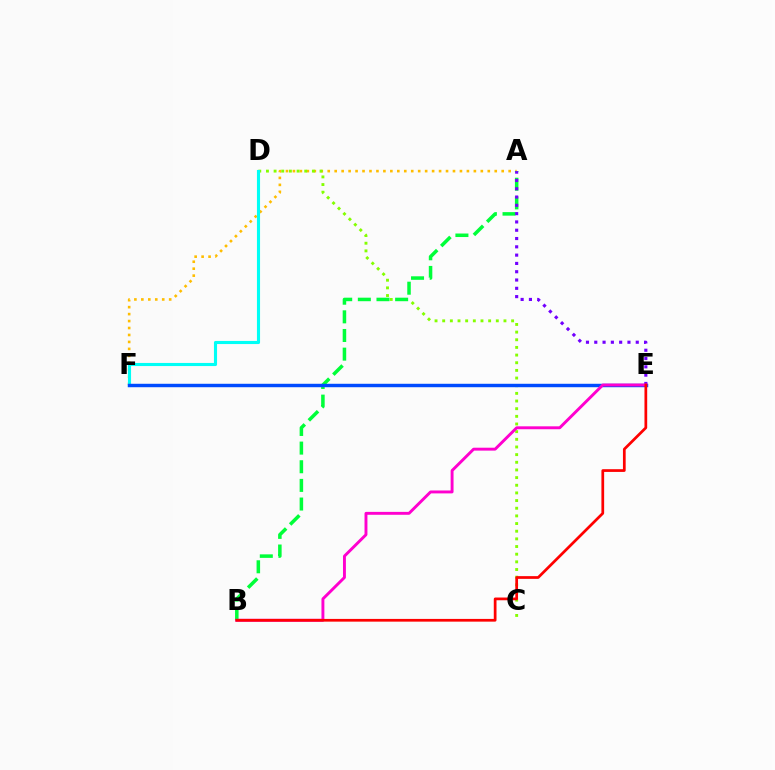{('A', 'F'): [{'color': '#ffbd00', 'line_style': 'dotted', 'thickness': 1.89}], ('C', 'D'): [{'color': '#84ff00', 'line_style': 'dotted', 'thickness': 2.08}], ('D', 'F'): [{'color': '#00fff6', 'line_style': 'solid', 'thickness': 2.24}], ('A', 'B'): [{'color': '#00ff39', 'line_style': 'dashed', 'thickness': 2.53}], ('E', 'F'): [{'color': '#004bff', 'line_style': 'solid', 'thickness': 2.48}], ('A', 'E'): [{'color': '#7200ff', 'line_style': 'dotted', 'thickness': 2.25}], ('B', 'E'): [{'color': '#ff00cf', 'line_style': 'solid', 'thickness': 2.1}, {'color': '#ff0000', 'line_style': 'solid', 'thickness': 1.96}]}